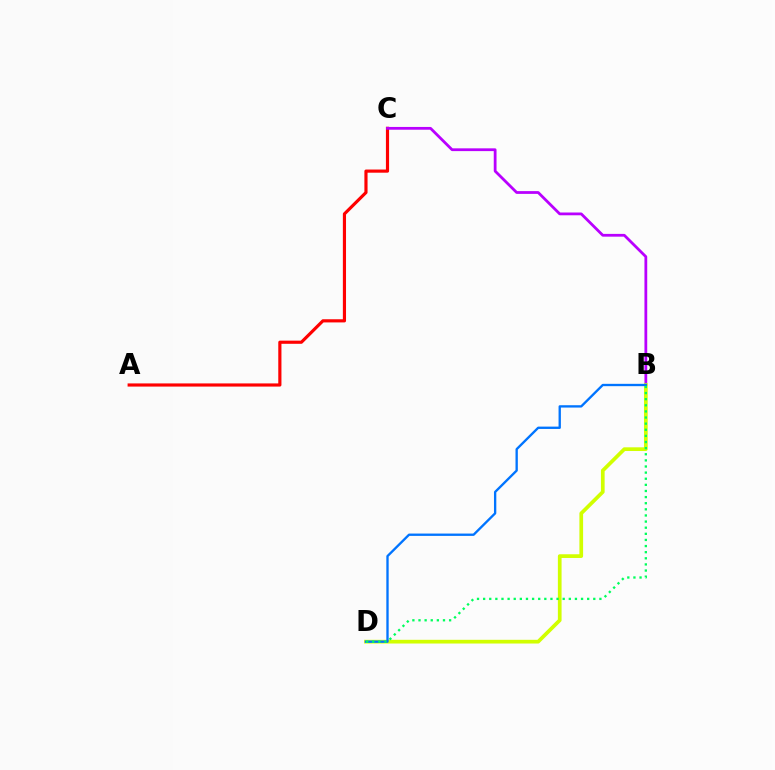{('A', 'C'): [{'color': '#ff0000', 'line_style': 'solid', 'thickness': 2.28}], ('B', 'C'): [{'color': '#b900ff', 'line_style': 'solid', 'thickness': 2.0}], ('B', 'D'): [{'color': '#d1ff00', 'line_style': 'solid', 'thickness': 2.67}, {'color': '#0074ff', 'line_style': 'solid', 'thickness': 1.68}, {'color': '#00ff5c', 'line_style': 'dotted', 'thickness': 1.66}]}